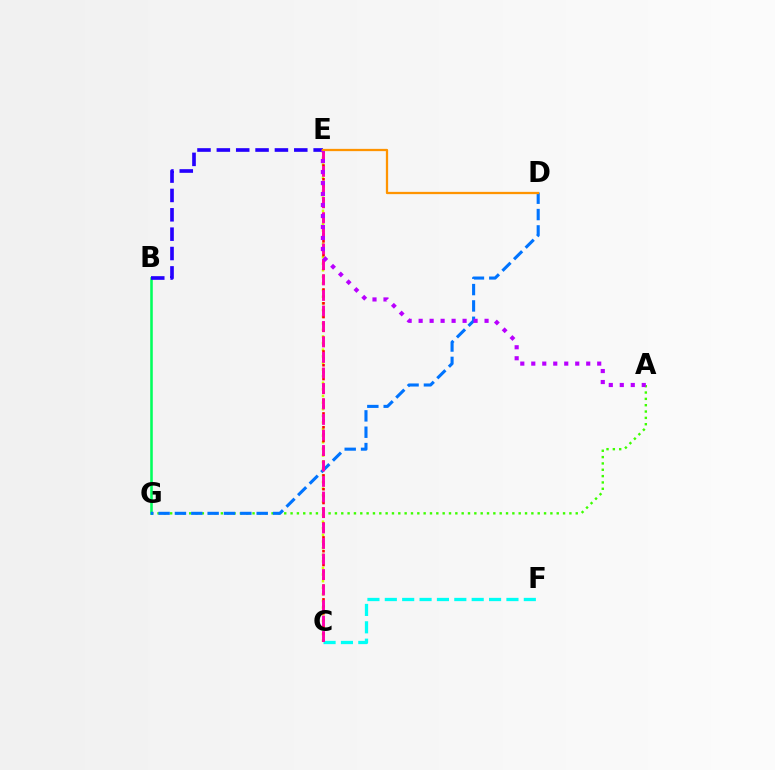{('C', 'F'): [{'color': '#00fff6', 'line_style': 'dashed', 'thickness': 2.36}], ('B', 'G'): [{'color': '#00ff5c', 'line_style': 'solid', 'thickness': 1.85}], ('C', 'E'): [{'color': '#d1ff00', 'line_style': 'dotted', 'thickness': 1.8}, {'color': '#ff0000', 'line_style': 'dotted', 'thickness': 1.87}, {'color': '#ff00ac', 'line_style': 'dashed', 'thickness': 2.11}], ('B', 'E'): [{'color': '#2500ff', 'line_style': 'dashed', 'thickness': 2.63}], ('A', 'G'): [{'color': '#3dff00', 'line_style': 'dotted', 'thickness': 1.72}], ('D', 'G'): [{'color': '#0074ff', 'line_style': 'dashed', 'thickness': 2.22}], ('A', 'E'): [{'color': '#b900ff', 'line_style': 'dotted', 'thickness': 2.99}], ('D', 'E'): [{'color': '#ff9400', 'line_style': 'solid', 'thickness': 1.64}]}